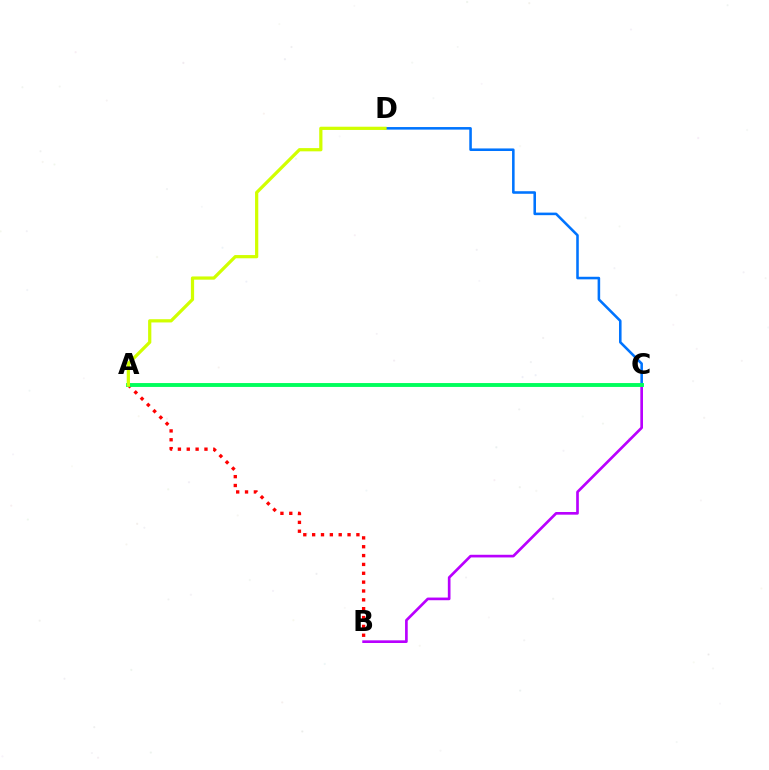{('C', 'D'): [{'color': '#0074ff', 'line_style': 'solid', 'thickness': 1.85}], ('B', 'C'): [{'color': '#b900ff', 'line_style': 'solid', 'thickness': 1.92}], ('A', 'B'): [{'color': '#ff0000', 'line_style': 'dotted', 'thickness': 2.4}], ('A', 'C'): [{'color': '#00ff5c', 'line_style': 'solid', 'thickness': 2.8}], ('A', 'D'): [{'color': '#d1ff00', 'line_style': 'solid', 'thickness': 2.33}]}